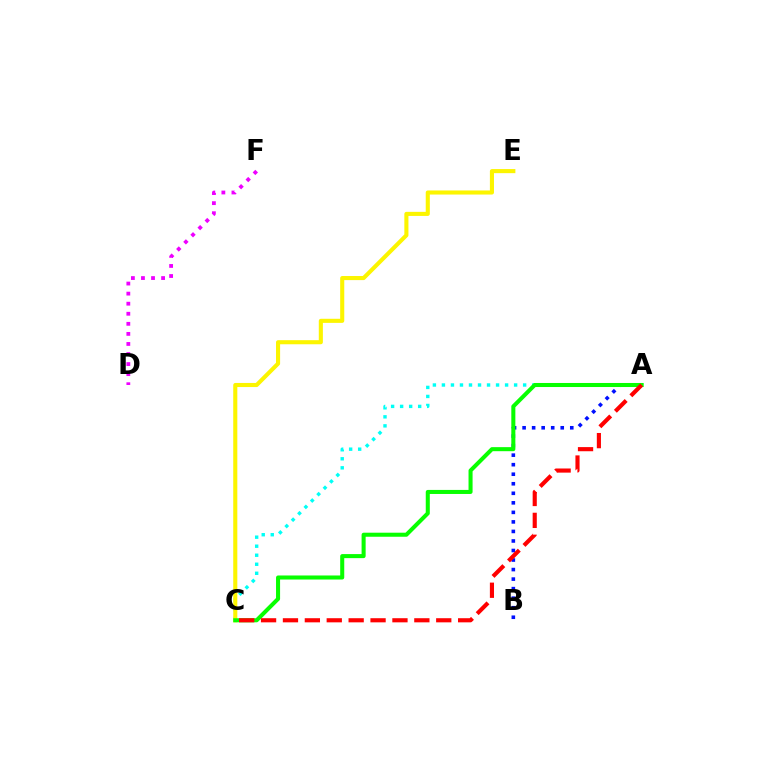{('A', 'B'): [{'color': '#0010ff', 'line_style': 'dotted', 'thickness': 2.59}], ('A', 'C'): [{'color': '#00fff6', 'line_style': 'dotted', 'thickness': 2.45}, {'color': '#08ff00', 'line_style': 'solid', 'thickness': 2.91}, {'color': '#ff0000', 'line_style': 'dashed', 'thickness': 2.97}], ('D', 'F'): [{'color': '#ee00ff', 'line_style': 'dotted', 'thickness': 2.73}], ('C', 'E'): [{'color': '#fcf500', 'line_style': 'solid', 'thickness': 2.94}]}